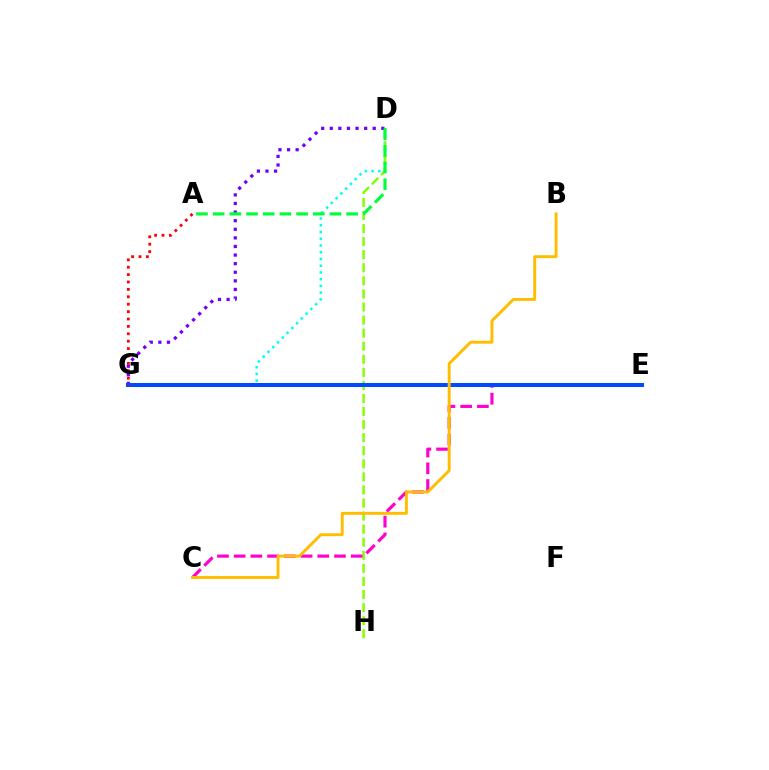{('D', 'G'): [{'color': '#00fff6', 'line_style': 'dotted', 'thickness': 1.83}, {'color': '#7200ff', 'line_style': 'dotted', 'thickness': 2.34}], ('D', 'H'): [{'color': '#84ff00', 'line_style': 'dashed', 'thickness': 1.78}], ('C', 'E'): [{'color': '#ff00cf', 'line_style': 'dashed', 'thickness': 2.27}], ('E', 'G'): [{'color': '#004bff', 'line_style': 'solid', 'thickness': 2.89}], ('A', 'G'): [{'color': '#ff0000', 'line_style': 'dotted', 'thickness': 2.01}], ('A', 'D'): [{'color': '#00ff39', 'line_style': 'dashed', 'thickness': 2.27}], ('B', 'C'): [{'color': '#ffbd00', 'line_style': 'solid', 'thickness': 2.1}]}